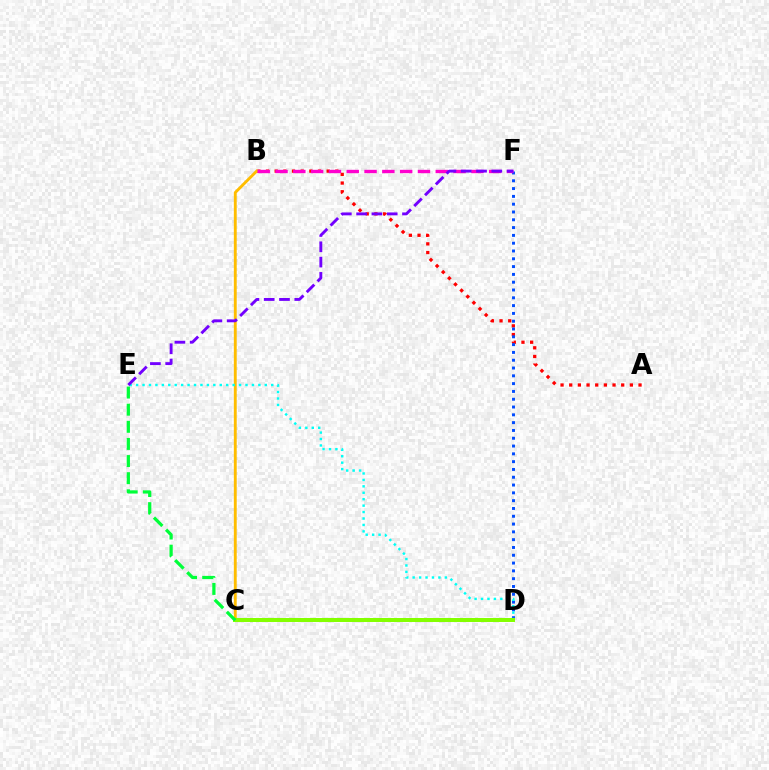{('A', 'B'): [{'color': '#ff0000', 'line_style': 'dotted', 'thickness': 2.35}], ('B', 'C'): [{'color': '#ffbd00', 'line_style': 'solid', 'thickness': 2.06}], ('D', 'F'): [{'color': '#004bff', 'line_style': 'dotted', 'thickness': 2.12}], ('D', 'E'): [{'color': '#00fff6', 'line_style': 'dotted', 'thickness': 1.75}], ('B', 'F'): [{'color': '#ff00cf', 'line_style': 'dashed', 'thickness': 2.42}], ('E', 'F'): [{'color': '#7200ff', 'line_style': 'dashed', 'thickness': 2.08}], ('C', 'D'): [{'color': '#84ff00', 'line_style': 'solid', 'thickness': 2.87}], ('C', 'E'): [{'color': '#00ff39', 'line_style': 'dashed', 'thickness': 2.33}]}